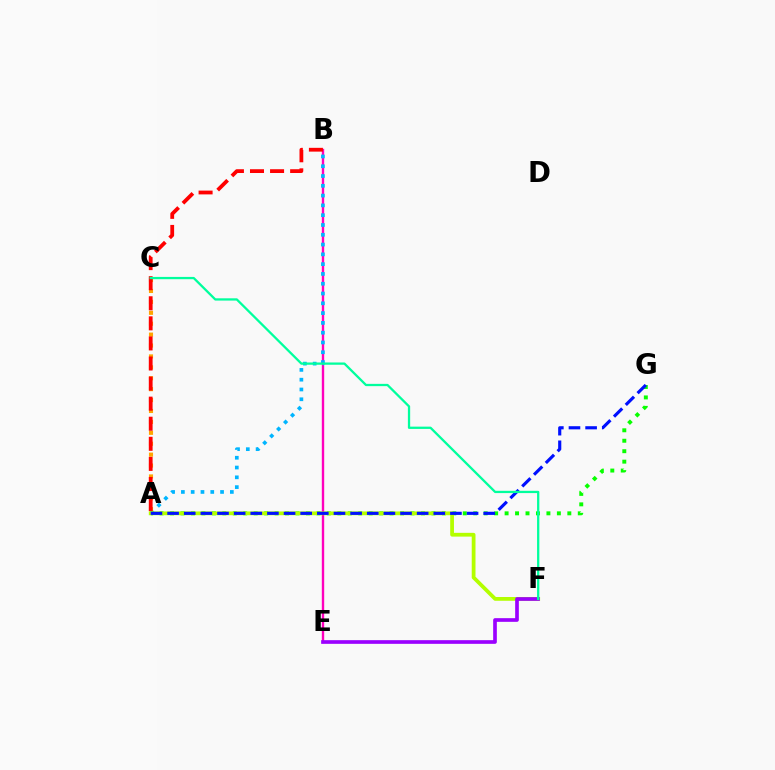{('B', 'E'): [{'color': '#ff00bd', 'line_style': 'solid', 'thickness': 1.72}], ('A', 'B'): [{'color': '#00b5ff', 'line_style': 'dotted', 'thickness': 2.66}, {'color': '#ff0000', 'line_style': 'dashed', 'thickness': 2.73}], ('A', 'G'): [{'color': '#08ff00', 'line_style': 'dotted', 'thickness': 2.84}, {'color': '#0010ff', 'line_style': 'dashed', 'thickness': 2.26}], ('A', 'C'): [{'color': '#ffa500', 'line_style': 'dotted', 'thickness': 2.96}], ('A', 'F'): [{'color': '#b3ff00', 'line_style': 'solid', 'thickness': 2.71}], ('E', 'F'): [{'color': '#9b00ff', 'line_style': 'solid', 'thickness': 2.65}], ('C', 'F'): [{'color': '#00ff9d', 'line_style': 'solid', 'thickness': 1.64}]}